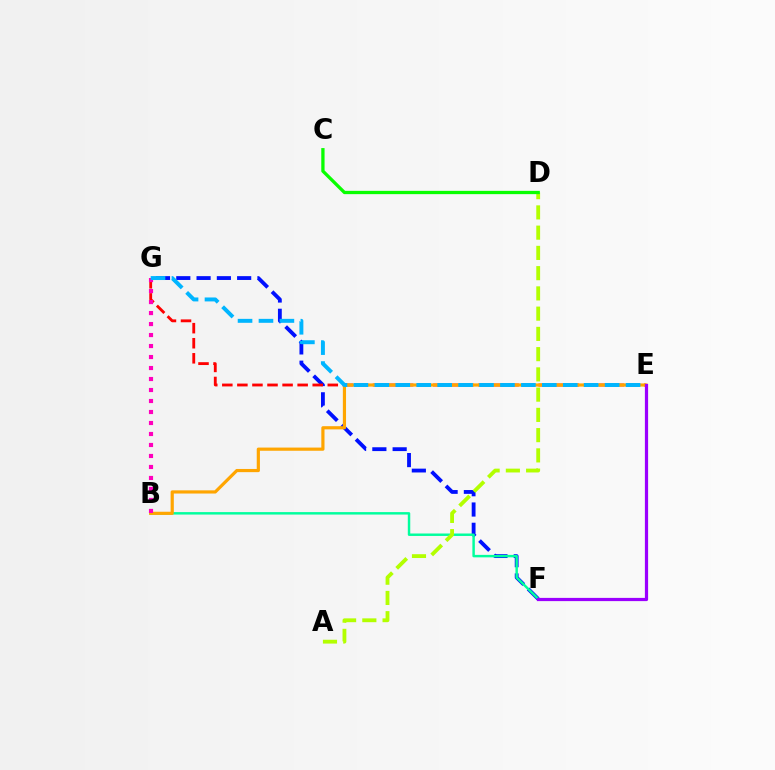{('F', 'G'): [{'color': '#0010ff', 'line_style': 'dashed', 'thickness': 2.76}], ('E', 'G'): [{'color': '#ff0000', 'line_style': 'dashed', 'thickness': 2.05}, {'color': '#00b5ff', 'line_style': 'dashed', 'thickness': 2.84}], ('B', 'F'): [{'color': '#00ff9d', 'line_style': 'solid', 'thickness': 1.77}], ('A', 'D'): [{'color': '#b3ff00', 'line_style': 'dashed', 'thickness': 2.75}], ('C', 'D'): [{'color': '#08ff00', 'line_style': 'solid', 'thickness': 2.37}], ('B', 'E'): [{'color': '#ffa500', 'line_style': 'solid', 'thickness': 2.29}], ('B', 'G'): [{'color': '#ff00bd', 'line_style': 'dotted', 'thickness': 2.99}], ('E', 'F'): [{'color': '#9b00ff', 'line_style': 'solid', 'thickness': 2.31}]}